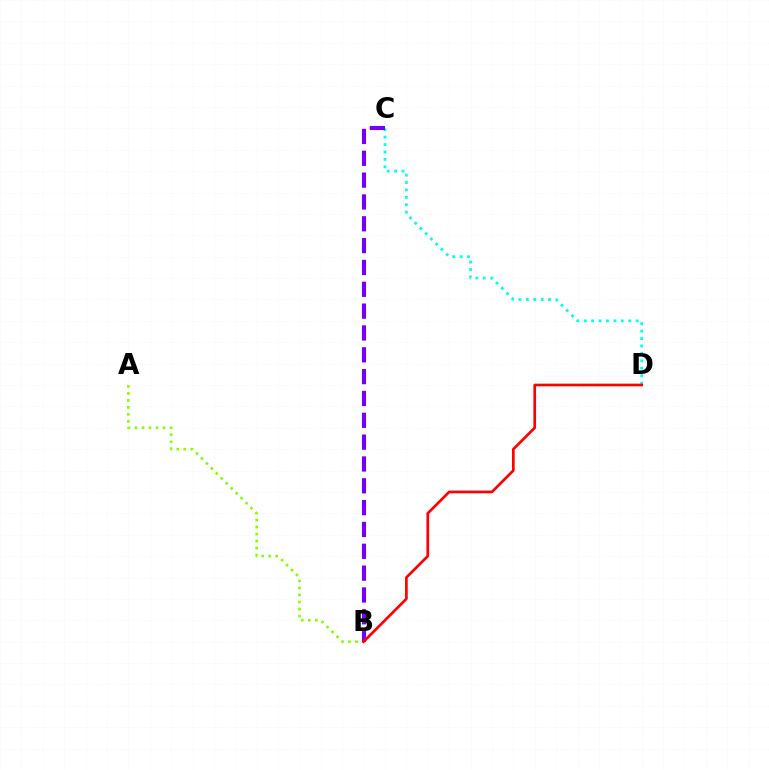{('A', 'B'): [{'color': '#84ff00', 'line_style': 'dotted', 'thickness': 1.91}], ('C', 'D'): [{'color': '#00fff6', 'line_style': 'dotted', 'thickness': 2.02}], ('B', 'C'): [{'color': '#7200ff', 'line_style': 'dashed', 'thickness': 2.97}], ('B', 'D'): [{'color': '#ff0000', 'line_style': 'solid', 'thickness': 1.93}]}